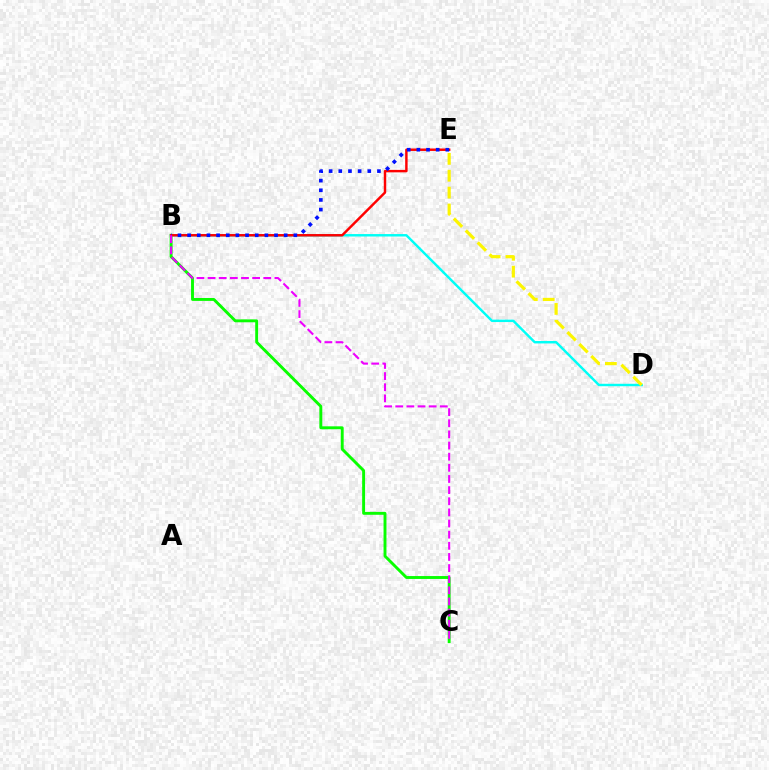{('B', 'C'): [{'color': '#08ff00', 'line_style': 'solid', 'thickness': 2.09}, {'color': '#ee00ff', 'line_style': 'dashed', 'thickness': 1.51}], ('B', 'D'): [{'color': '#00fff6', 'line_style': 'solid', 'thickness': 1.76}], ('B', 'E'): [{'color': '#ff0000', 'line_style': 'solid', 'thickness': 1.77}, {'color': '#0010ff', 'line_style': 'dotted', 'thickness': 2.62}], ('D', 'E'): [{'color': '#fcf500', 'line_style': 'dashed', 'thickness': 2.29}]}